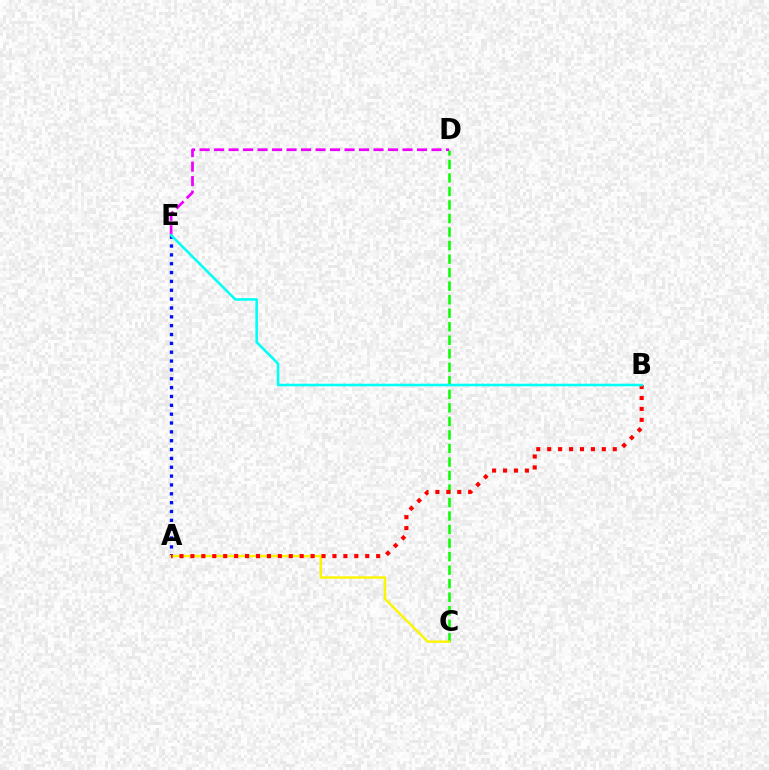{('C', 'D'): [{'color': '#08ff00', 'line_style': 'dashed', 'thickness': 1.84}], ('A', 'E'): [{'color': '#0010ff', 'line_style': 'dotted', 'thickness': 2.4}], ('A', 'C'): [{'color': '#fcf500', 'line_style': 'solid', 'thickness': 1.74}], ('D', 'E'): [{'color': '#ee00ff', 'line_style': 'dashed', 'thickness': 1.97}], ('A', 'B'): [{'color': '#ff0000', 'line_style': 'dotted', 'thickness': 2.97}], ('B', 'E'): [{'color': '#00fff6', 'line_style': 'solid', 'thickness': 1.85}]}